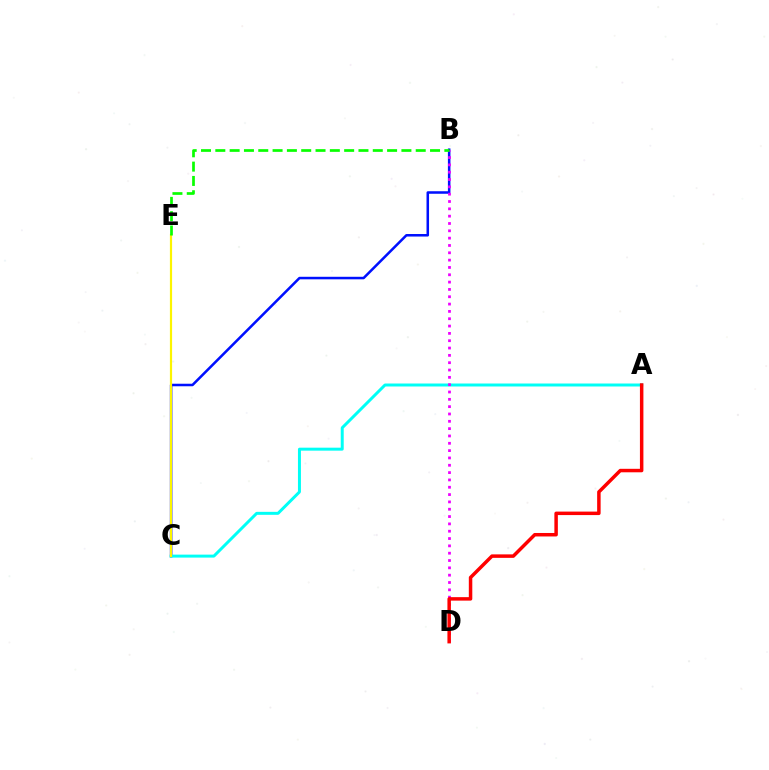{('B', 'C'): [{'color': '#0010ff', 'line_style': 'solid', 'thickness': 1.82}], ('A', 'C'): [{'color': '#00fff6', 'line_style': 'solid', 'thickness': 2.14}], ('B', 'D'): [{'color': '#ee00ff', 'line_style': 'dotted', 'thickness': 1.99}], ('C', 'E'): [{'color': '#fcf500', 'line_style': 'solid', 'thickness': 1.57}], ('B', 'E'): [{'color': '#08ff00', 'line_style': 'dashed', 'thickness': 1.94}], ('A', 'D'): [{'color': '#ff0000', 'line_style': 'solid', 'thickness': 2.51}]}